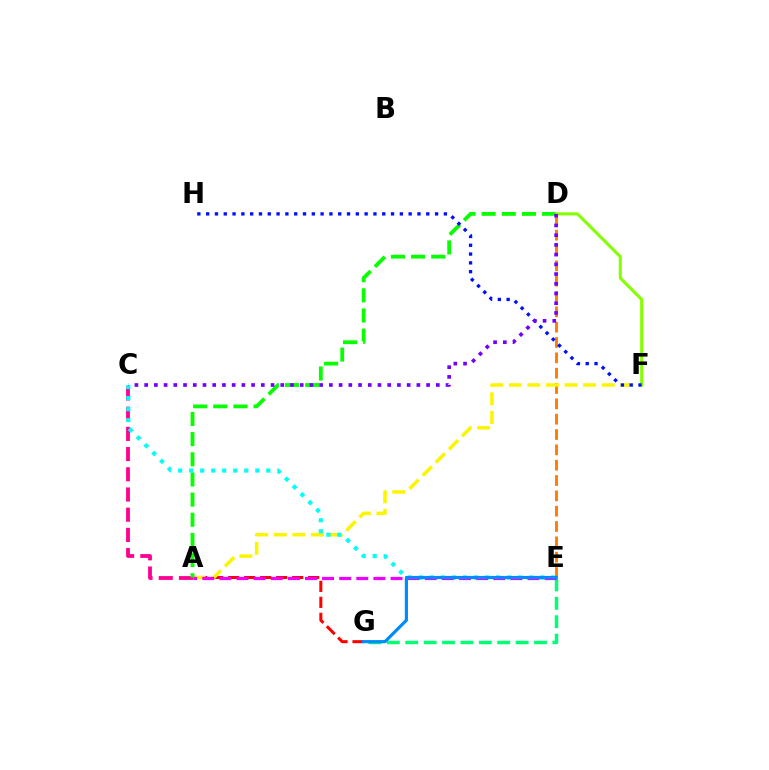{('E', 'G'): [{'color': '#00ff74', 'line_style': 'dashed', 'thickness': 2.5}, {'color': '#008cff', 'line_style': 'solid', 'thickness': 2.29}], ('D', 'E'): [{'color': '#ff7c00', 'line_style': 'dashed', 'thickness': 2.08}], ('A', 'G'): [{'color': '#ff0000', 'line_style': 'dashed', 'thickness': 2.17}], ('A', 'F'): [{'color': '#fcf500', 'line_style': 'dashed', 'thickness': 2.53}], ('A', 'C'): [{'color': '#ff0094', 'line_style': 'dashed', 'thickness': 2.75}], ('A', 'D'): [{'color': '#08ff00', 'line_style': 'dashed', 'thickness': 2.74}], ('D', 'F'): [{'color': '#84ff00', 'line_style': 'solid', 'thickness': 2.2}], ('F', 'H'): [{'color': '#0010ff', 'line_style': 'dotted', 'thickness': 2.39}], ('C', 'E'): [{'color': '#00fff6', 'line_style': 'dotted', 'thickness': 2.99}], ('A', 'E'): [{'color': '#ee00ff', 'line_style': 'dashed', 'thickness': 2.32}], ('C', 'D'): [{'color': '#7200ff', 'line_style': 'dotted', 'thickness': 2.64}]}